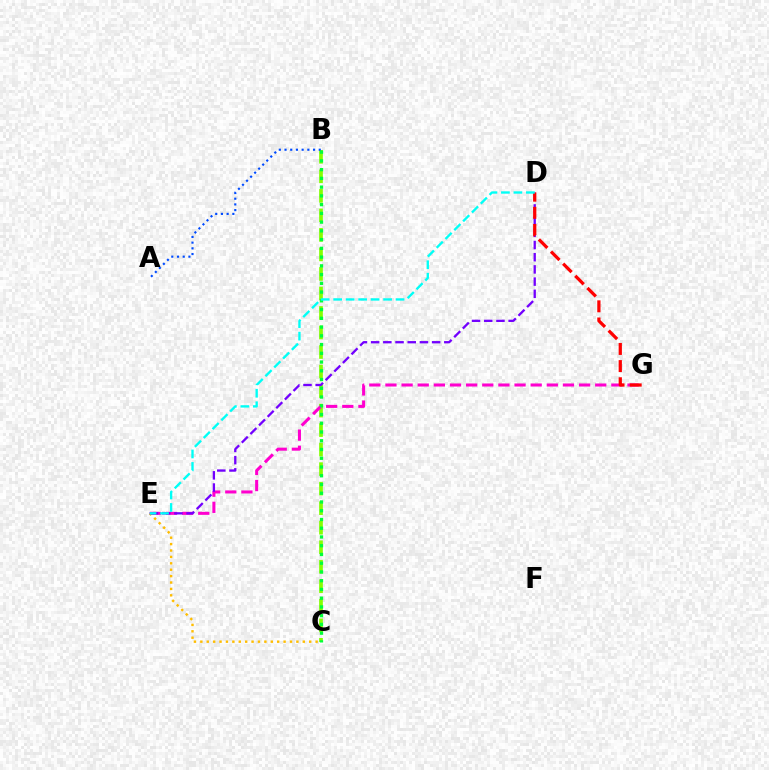{('B', 'C'): [{'color': '#84ff00', 'line_style': 'dashed', 'thickness': 2.65}, {'color': '#00ff39', 'line_style': 'dotted', 'thickness': 2.38}], ('E', 'G'): [{'color': '#ff00cf', 'line_style': 'dashed', 'thickness': 2.19}], ('A', 'B'): [{'color': '#004bff', 'line_style': 'dotted', 'thickness': 1.55}], ('C', 'E'): [{'color': '#ffbd00', 'line_style': 'dotted', 'thickness': 1.74}], ('D', 'E'): [{'color': '#7200ff', 'line_style': 'dashed', 'thickness': 1.66}, {'color': '#00fff6', 'line_style': 'dashed', 'thickness': 1.69}], ('D', 'G'): [{'color': '#ff0000', 'line_style': 'dashed', 'thickness': 2.33}]}